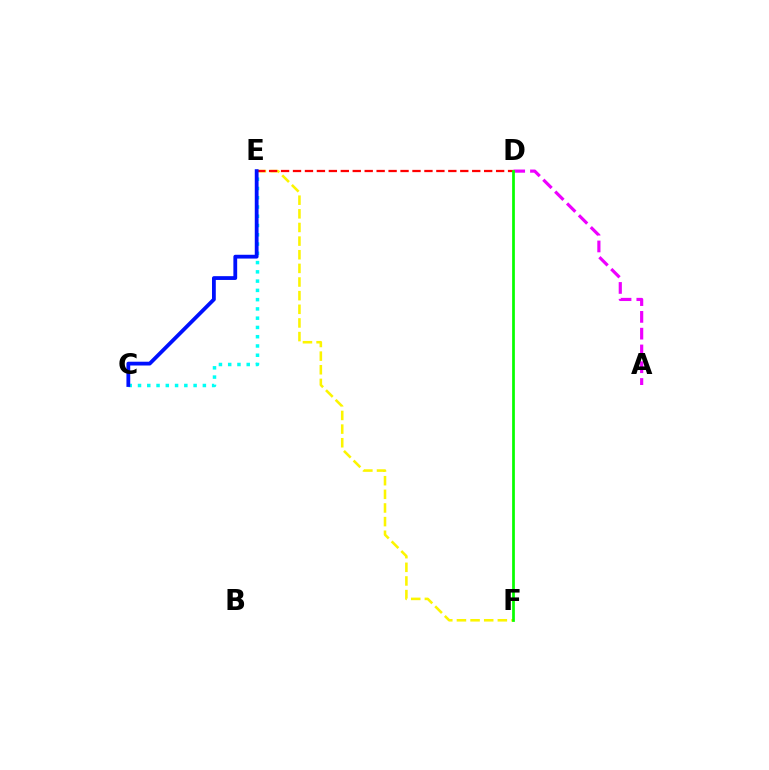{('C', 'E'): [{'color': '#00fff6', 'line_style': 'dotted', 'thickness': 2.52}, {'color': '#0010ff', 'line_style': 'solid', 'thickness': 2.73}], ('A', 'D'): [{'color': '#ee00ff', 'line_style': 'dashed', 'thickness': 2.28}], ('E', 'F'): [{'color': '#fcf500', 'line_style': 'dashed', 'thickness': 1.85}], ('D', 'E'): [{'color': '#ff0000', 'line_style': 'dashed', 'thickness': 1.62}], ('D', 'F'): [{'color': '#08ff00', 'line_style': 'solid', 'thickness': 1.97}]}